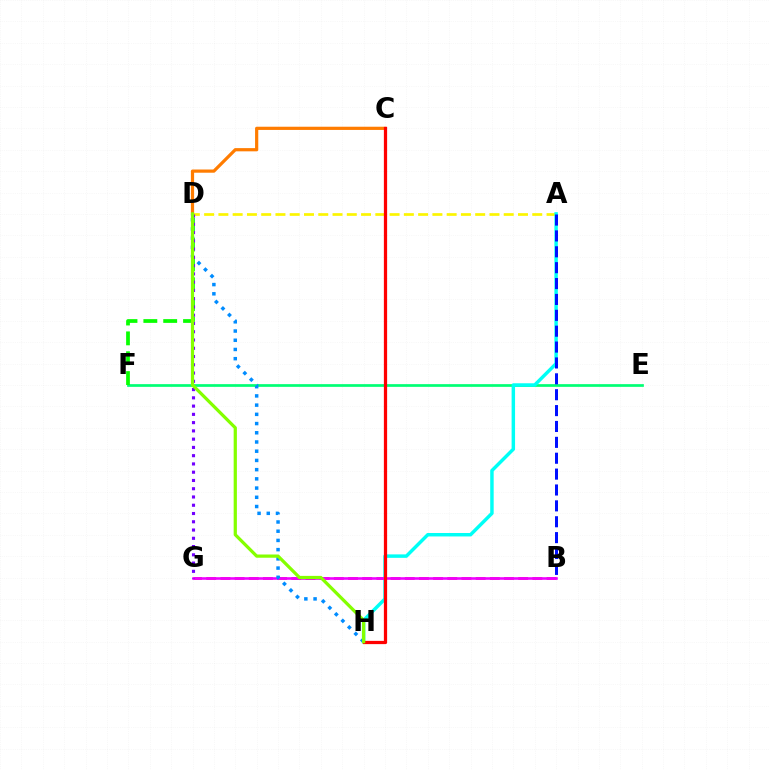{('E', 'F'): [{'color': '#00ff74', 'line_style': 'solid', 'thickness': 1.95}], ('B', 'G'): [{'color': '#ff0094', 'line_style': 'dashed', 'thickness': 1.93}, {'color': '#ee00ff', 'line_style': 'solid', 'thickness': 1.86}], ('D', 'F'): [{'color': '#08ff00', 'line_style': 'dashed', 'thickness': 2.7}], ('A', 'D'): [{'color': '#fcf500', 'line_style': 'dashed', 'thickness': 1.94}], ('A', 'H'): [{'color': '#00fff6', 'line_style': 'solid', 'thickness': 2.49}], ('C', 'D'): [{'color': '#ff7c00', 'line_style': 'solid', 'thickness': 2.31}], ('C', 'H'): [{'color': '#ff0000', 'line_style': 'solid', 'thickness': 2.33}], ('D', 'H'): [{'color': '#008cff', 'line_style': 'dotted', 'thickness': 2.5}, {'color': '#84ff00', 'line_style': 'solid', 'thickness': 2.33}], ('D', 'G'): [{'color': '#7200ff', 'line_style': 'dotted', 'thickness': 2.24}], ('A', 'B'): [{'color': '#0010ff', 'line_style': 'dashed', 'thickness': 2.16}]}